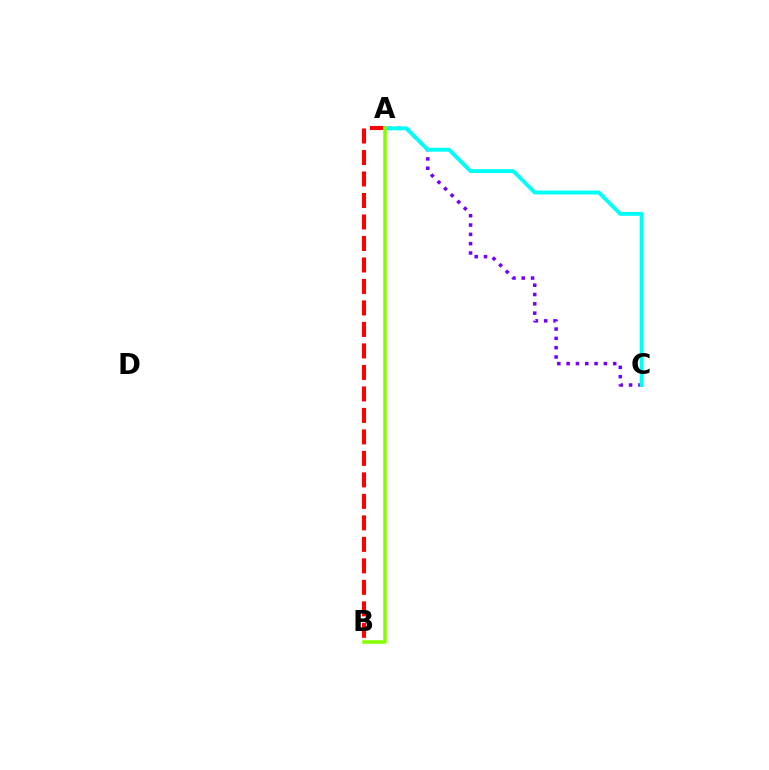{('A', 'C'): [{'color': '#7200ff', 'line_style': 'dotted', 'thickness': 2.53}, {'color': '#00fff6', 'line_style': 'solid', 'thickness': 2.79}], ('A', 'B'): [{'color': '#ff0000', 'line_style': 'dashed', 'thickness': 2.92}, {'color': '#84ff00', 'line_style': 'solid', 'thickness': 2.53}]}